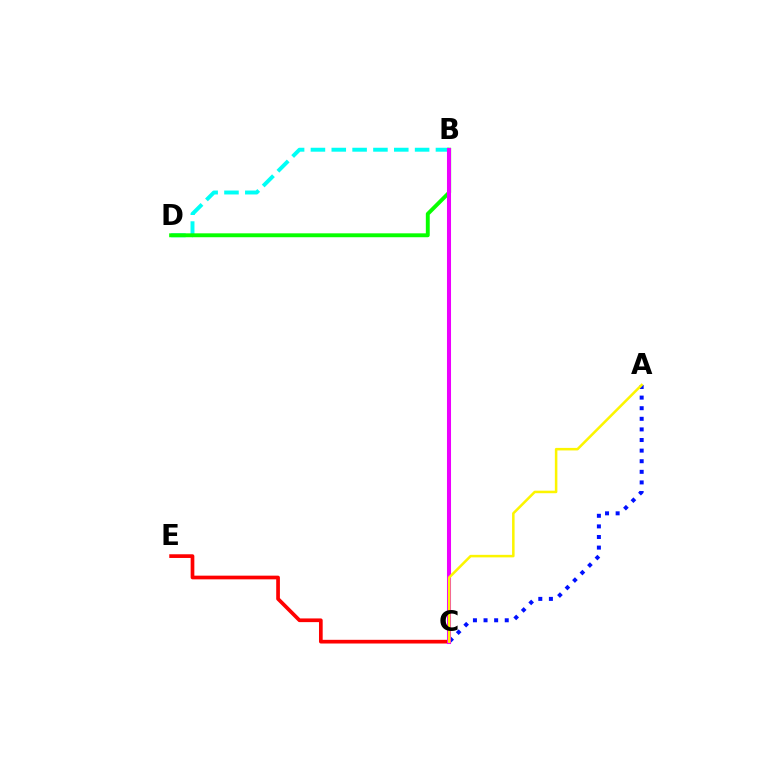{('C', 'E'): [{'color': '#ff0000', 'line_style': 'solid', 'thickness': 2.66}], ('B', 'D'): [{'color': '#00fff6', 'line_style': 'dashed', 'thickness': 2.83}, {'color': '#08ff00', 'line_style': 'solid', 'thickness': 2.81}], ('A', 'C'): [{'color': '#0010ff', 'line_style': 'dotted', 'thickness': 2.88}, {'color': '#fcf500', 'line_style': 'solid', 'thickness': 1.82}], ('B', 'C'): [{'color': '#ee00ff', 'line_style': 'solid', 'thickness': 2.91}]}